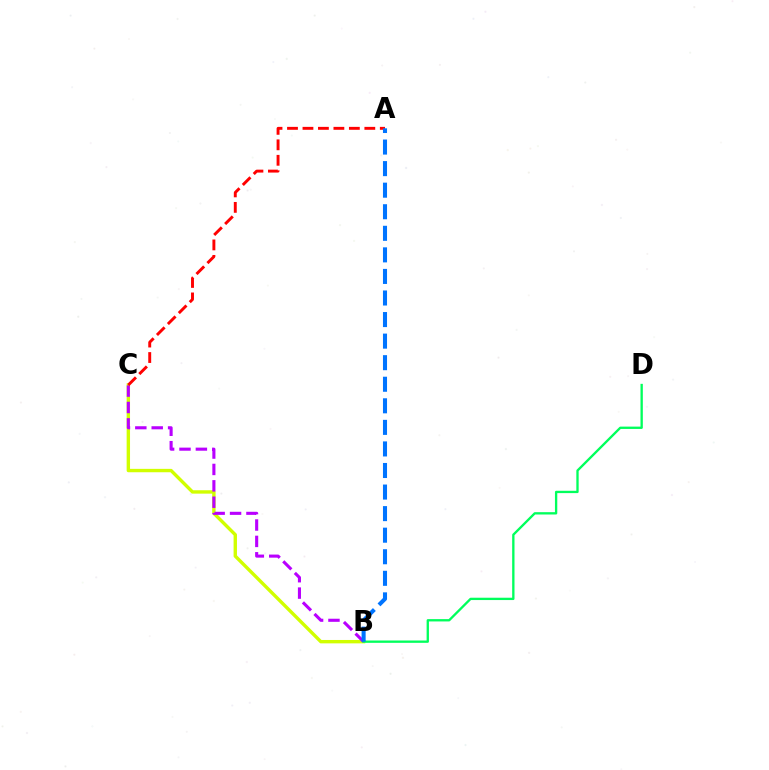{('B', 'C'): [{'color': '#d1ff00', 'line_style': 'solid', 'thickness': 2.44}, {'color': '#b900ff', 'line_style': 'dashed', 'thickness': 2.23}], ('A', 'C'): [{'color': '#ff0000', 'line_style': 'dashed', 'thickness': 2.1}], ('B', 'D'): [{'color': '#00ff5c', 'line_style': 'solid', 'thickness': 1.68}], ('A', 'B'): [{'color': '#0074ff', 'line_style': 'dashed', 'thickness': 2.93}]}